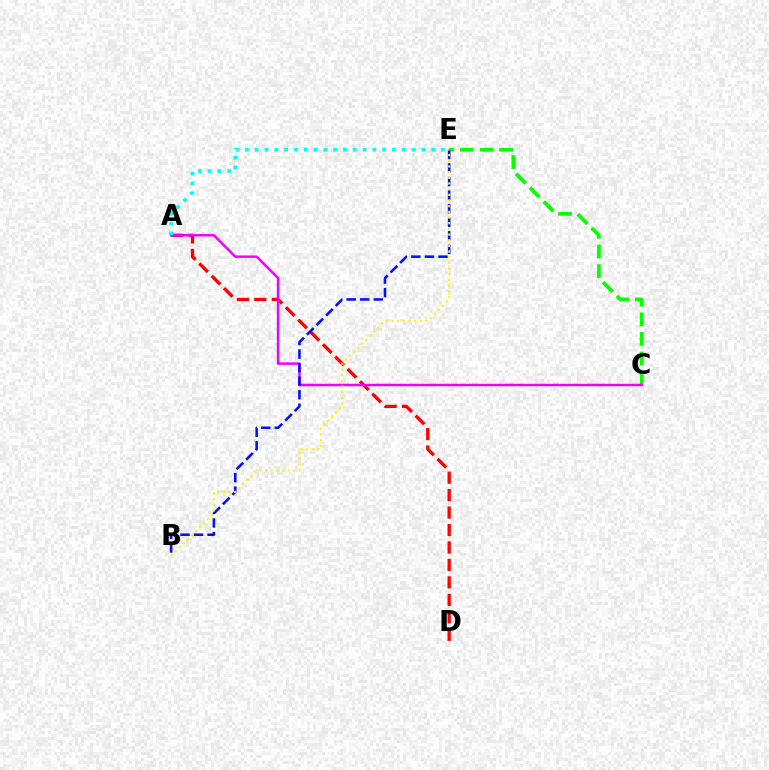{('C', 'E'): [{'color': '#08ff00', 'line_style': 'dashed', 'thickness': 2.67}], ('A', 'D'): [{'color': '#ff0000', 'line_style': 'dashed', 'thickness': 2.37}], ('A', 'C'): [{'color': '#ee00ff', 'line_style': 'solid', 'thickness': 1.76}], ('B', 'E'): [{'color': '#0010ff', 'line_style': 'dashed', 'thickness': 1.84}, {'color': '#fcf500', 'line_style': 'dotted', 'thickness': 1.54}], ('A', 'E'): [{'color': '#00fff6', 'line_style': 'dotted', 'thickness': 2.66}]}